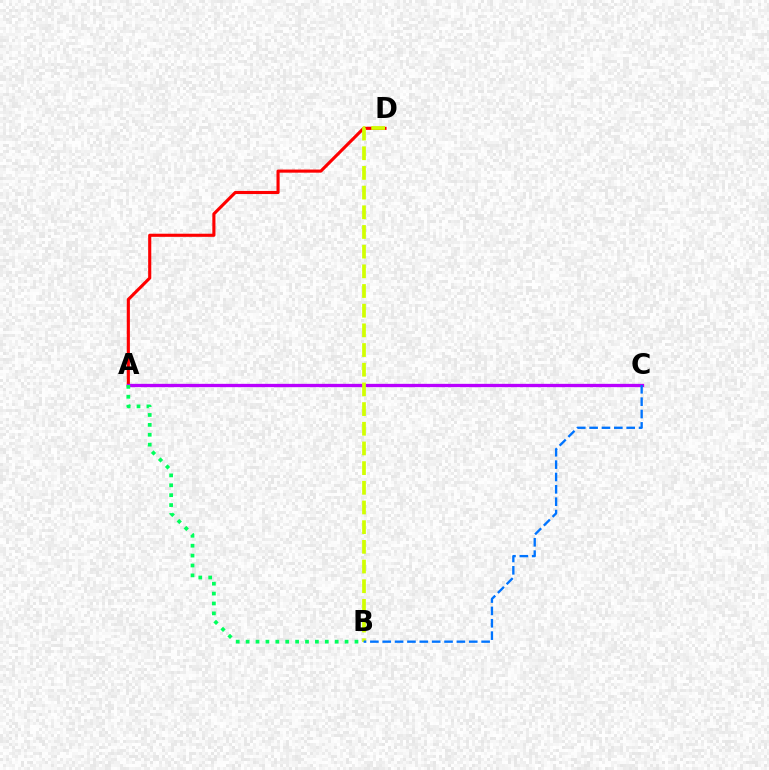{('A', 'D'): [{'color': '#ff0000', 'line_style': 'solid', 'thickness': 2.24}], ('A', 'C'): [{'color': '#b900ff', 'line_style': 'solid', 'thickness': 2.38}], ('A', 'B'): [{'color': '#00ff5c', 'line_style': 'dotted', 'thickness': 2.69}], ('B', 'D'): [{'color': '#d1ff00', 'line_style': 'dashed', 'thickness': 2.67}], ('B', 'C'): [{'color': '#0074ff', 'line_style': 'dashed', 'thickness': 1.68}]}